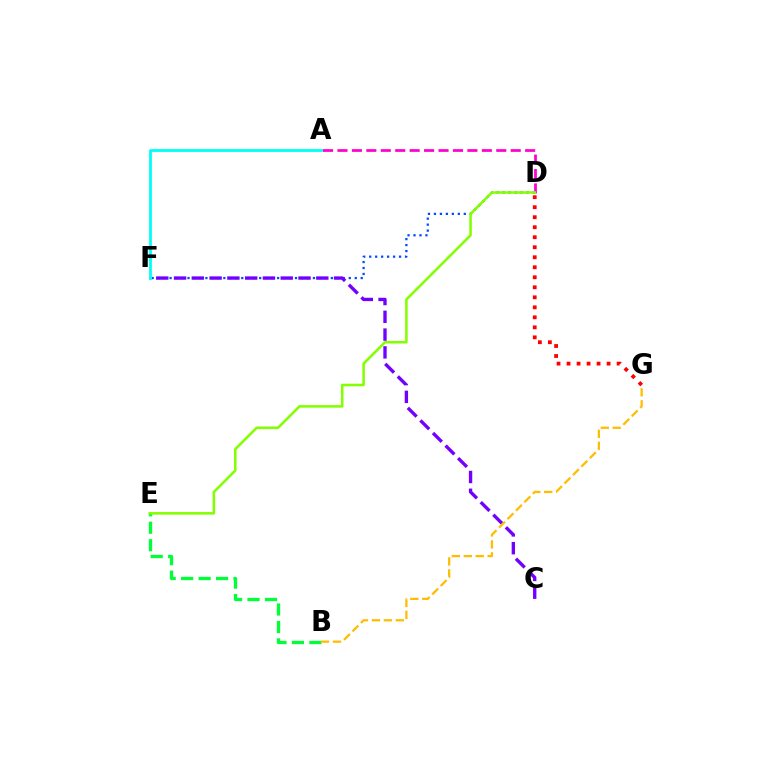{('D', 'F'): [{'color': '#004bff', 'line_style': 'dotted', 'thickness': 1.62}], ('C', 'F'): [{'color': '#7200ff', 'line_style': 'dashed', 'thickness': 2.42}], ('A', 'F'): [{'color': '#00fff6', 'line_style': 'solid', 'thickness': 2.01}], ('B', 'E'): [{'color': '#00ff39', 'line_style': 'dashed', 'thickness': 2.37}], ('D', 'G'): [{'color': '#ff0000', 'line_style': 'dotted', 'thickness': 2.72}], ('B', 'G'): [{'color': '#ffbd00', 'line_style': 'dashed', 'thickness': 1.62}], ('A', 'D'): [{'color': '#ff00cf', 'line_style': 'dashed', 'thickness': 1.96}], ('D', 'E'): [{'color': '#84ff00', 'line_style': 'solid', 'thickness': 1.84}]}